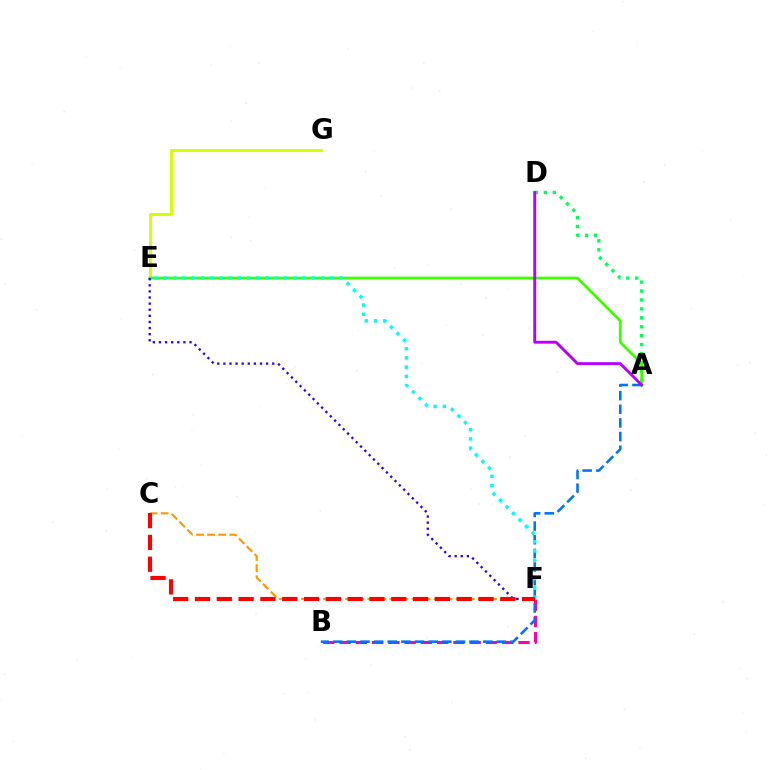{('A', 'D'): [{'color': '#00ff5c', 'line_style': 'dotted', 'thickness': 2.43}, {'color': '#b900ff', 'line_style': 'solid', 'thickness': 2.08}], ('E', 'G'): [{'color': '#d1ff00', 'line_style': 'solid', 'thickness': 2.13}], ('A', 'E'): [{'color': '#3dff00', 'line_style': 'solid', 'thickness': 2.02}], ('B', 'F'): [{'color': '#ff00ac', 'line_style': 'dashed', 'thickness': 2.21}], ('C', 'F'): [{'color': '#ff9400', 'line_style': 'dashed', 'thickness': 1.5}, {'color': '#ff0000', 'line_style': 'dashed', 'thickness': 2.96}], ('E', 'F'): [{'color': '#2500ff', 'line_style': 'dotted', 'thickness': 1.66}, {'color': '#00fff6', 'line_style': 'dotted', 'thickness': 2.51}], ('A', 'B'): [{'color': '#0074ff', 'line_style': 'dashed', 'thickness': 1.85}]}